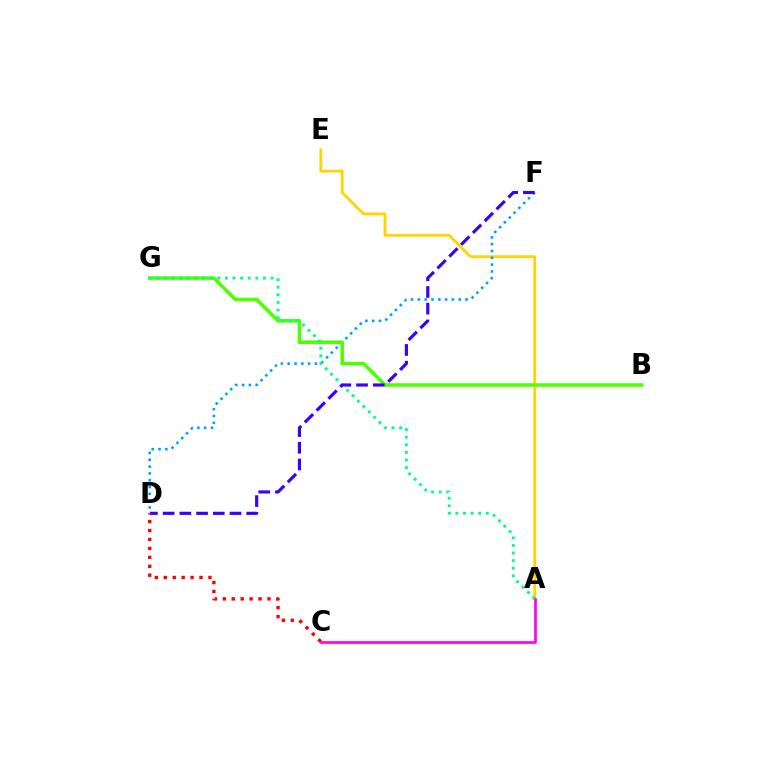{('A', 'E'): [{'color': '#ffd500', 'line_style': 'solid', 'thickness': 2.03}], ('D', 'F'): [{'color': '#009eff', 'line_style': 'dotted', 'thickness': 1.85}, {'color': '#3700ff', 'line_style': 'dashed', 'thickness': 2.27}], ('A', 'C'): [{'color': '#ff00ed', 'line_style': 'solid', 'thickness': 1.93}], ('B', 'G'): [{'color': '#4fff00', 'line_style': 'solid', 'thickness': 2.55}], ('A', 'G'): [{'color': '#00ff86', 'line_style': 'dotted', 'thickness': 2.07}], ('C', 'D'): [{'color': '#ff0000', 'line_style': 'dotted', 'thickness': 2.43}]}